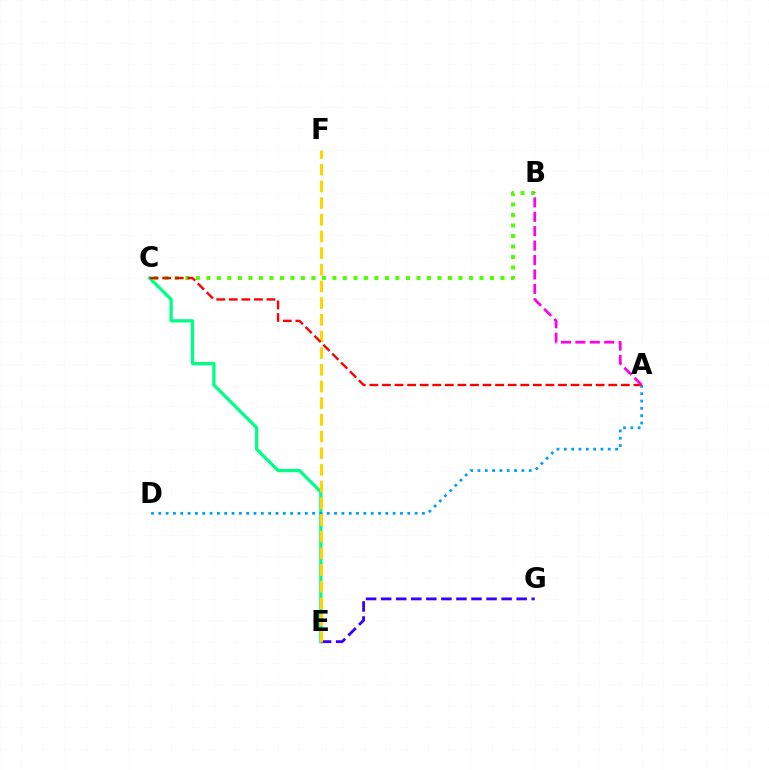{('C', 'E'): [{'color': '#00ff86', 'line_style': 'solid', 'thickness': 2.38}], ('E', 'G'): [{'color': '#3700ff', 'line_style': 'dashed', 'thickness': 2.05}], ('B', 'C'): [{'color': '#4fff00', 'line_style': 'dotted', 'thickness': 2.85}], ('A', 'D'): [{'color': '#009eff', 'line_style': 'dotted', 'thickness': 1.99}], ('E', 'F'): [{'color': '#ffd500', 'line_style': 'dashed', 'thickness': 2.27}], ('A', 'C'): [{'color': '#ff0000', 'line_style': 'dashed', 'thickness': 1.71}], ('A', 'B'): [{'color': '#ff00ed', 'line_style': 'dashed', 'thickness': 1.96}]}